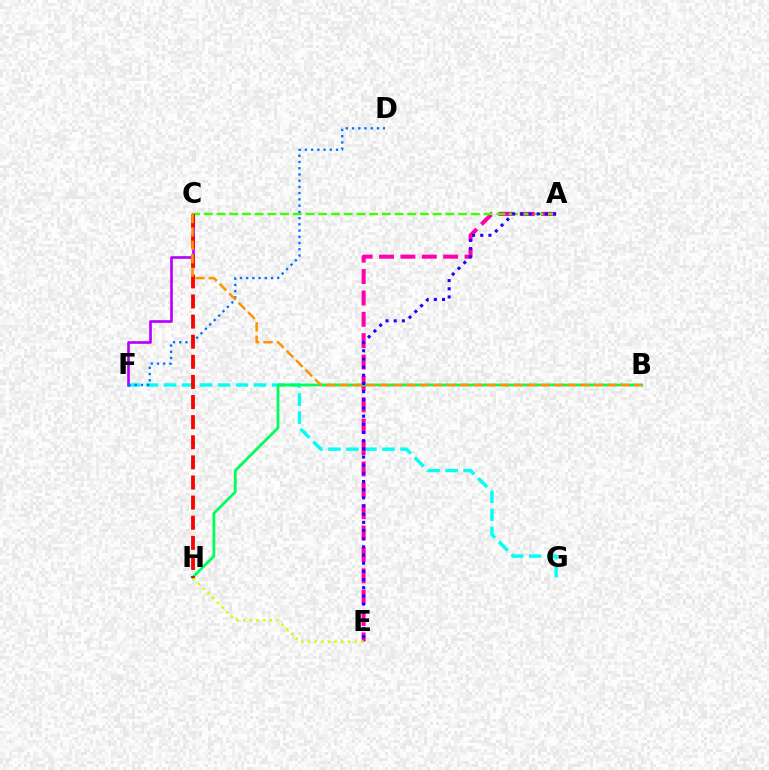{('F', 'G'): [{'color': '#00fff6', 'line_style': 'dashed', 'thickness': 2.45}], ('A', 'E'): [{'color': '#ff00ac', 'line_style': 'dashed', 'thickness': 2.9}, {'color': '#2500ff', 'line_style': 'dotted', 'thickness': 2.22}], ('C', 'F'): [{'color': '#b900ff', 'line_style': 'solid', 'thickness': 1.93}], ('E', 'H'): [{'color': '#d1ff00', 'line_style': 'dotted', 'thickness': 1.82}], ('B', 'H'): [{'color': '#00ff5c', 'line_style': 'solid', 'thickness': 2.01}], ('A', 'C'): [{'color': '#3dff00', 'line_style': 'dashed', 'thickness': 1.73}], ('D', 'F'): [{'color': '#0074ff', 'line_style': 'dotted', 'thickness': 1.69}], ('C', 'H'): [{'color': '#ff0000', 'line_style': 'dashed', 'thickness': 2.73}], ('B', 'C'): [{'color': '#ff9400', 'line_style': 'dashed', 'thickness': 1.82}]}